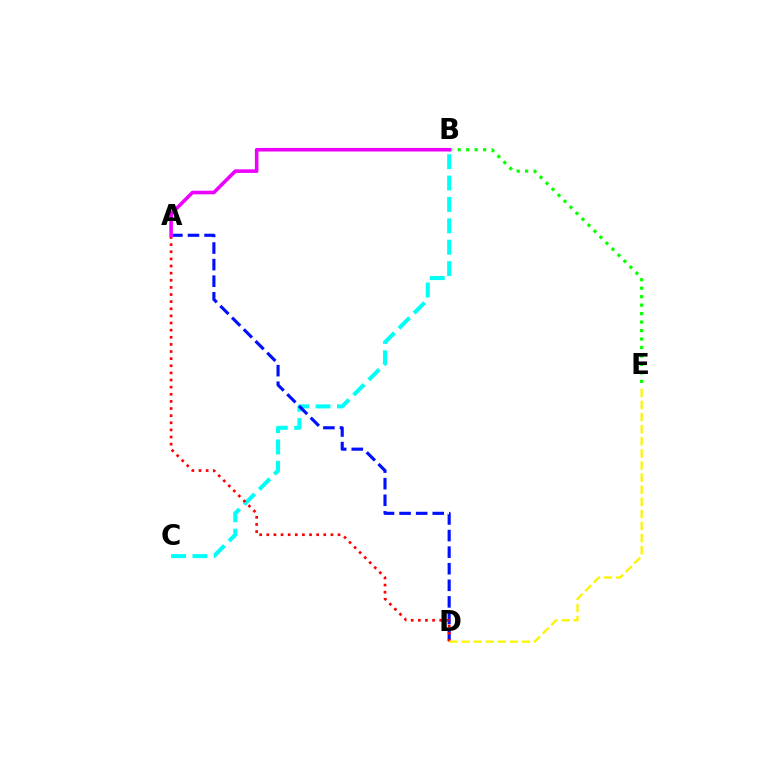{('B', 'E'): [{'color': '#08ff00', 'line_style': 'dotted', 'thickness': 2.3}], ('B', 'C'): [{'color': '#00fff6', 'line_style': 'dashed', 'thickness': 2.9}], ('A', 'D'): [{'color': '#0010ff', 'line_style': 'dashed', 'thickness': 2.25}, {'color': '#ff0000', 'line_style': 'dotted', 'thickness': 1.94}], ('D', 'E'): [{'color': '#fcf500', 'line_style': 'dashed', 'thickness': 1.64}], ('A', 'B'): [{'color': '#ee00ff', 'line_style': 'solid', 'thickness': 2.58}]}